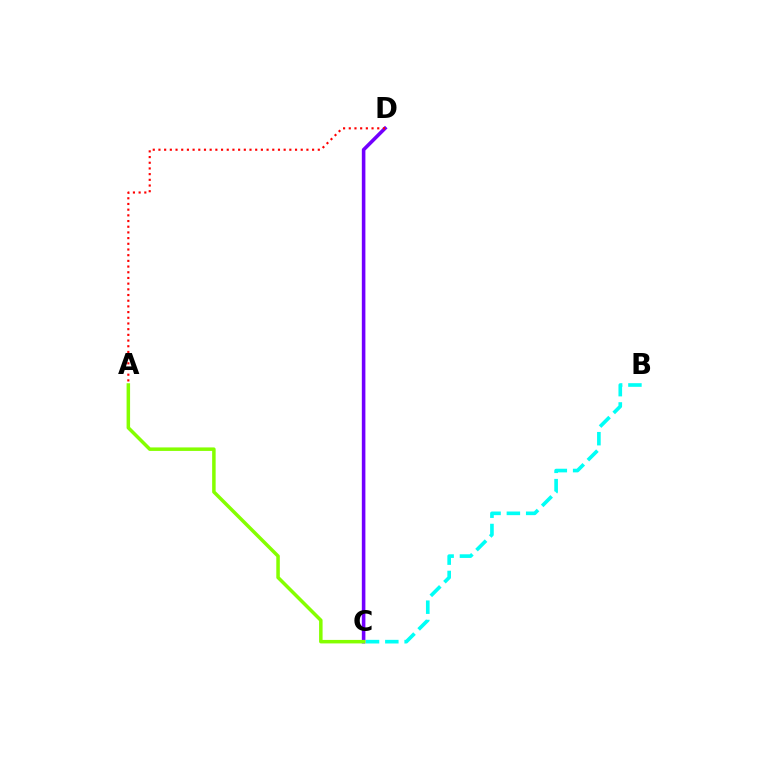{('C', 'D'): [{'color': '#7200ff', 'line_style': 'solid', 'thickness': 2.57}], ('A', 'D'): [{'color': '#ff0000', 'line_style': 'dotted', 'thickness': 1.55}], ('B', 'C'): [{'color': '#00fff6', 'line_style': 'dashed', 'thickness': 2.62}], ('A', 'C'): [{'color': '#84ff00', 'line_style': 'solid', 'thickness': 2.52}]}